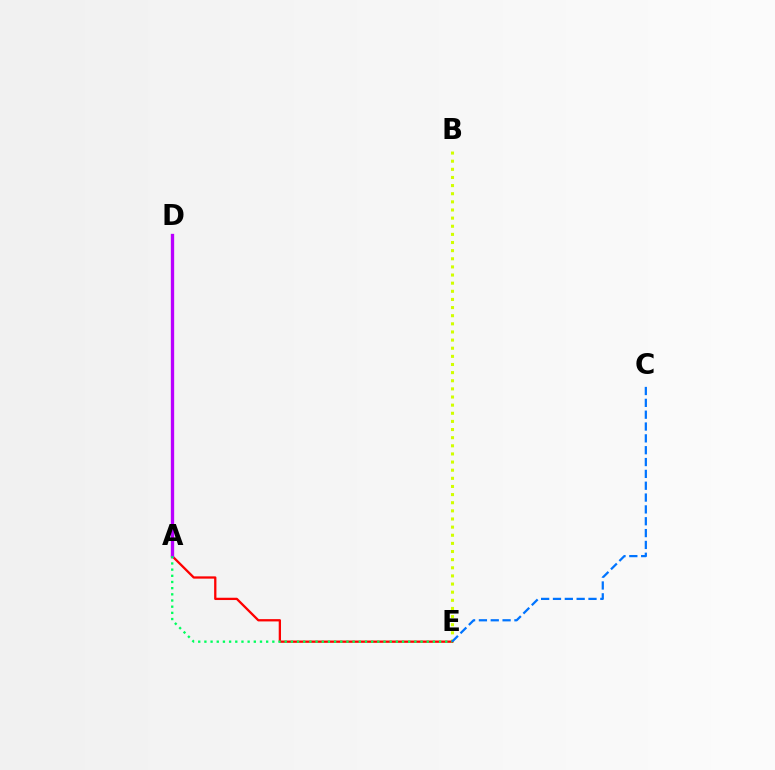{('B', 'E'): [{'color': '#d1ff00', 'line_style': 'dotted', 'thickness': 2.21}], ('A', 'E'): [{'color': '#ff0000', 'line_style': 'solid', 'thickness': 1.65}, {'color': '#00ff5c', 'line_style': 'dotted', 'thickness': 1.68}], ('A', 'D'): [{'color': '#b900ff', 'line_style': 'solid', 'thickness': 2.39}], ('C', 'E'): [{'color': '#0074ff', 'line_style': 'dashed', 'thickness': 1.61}]}